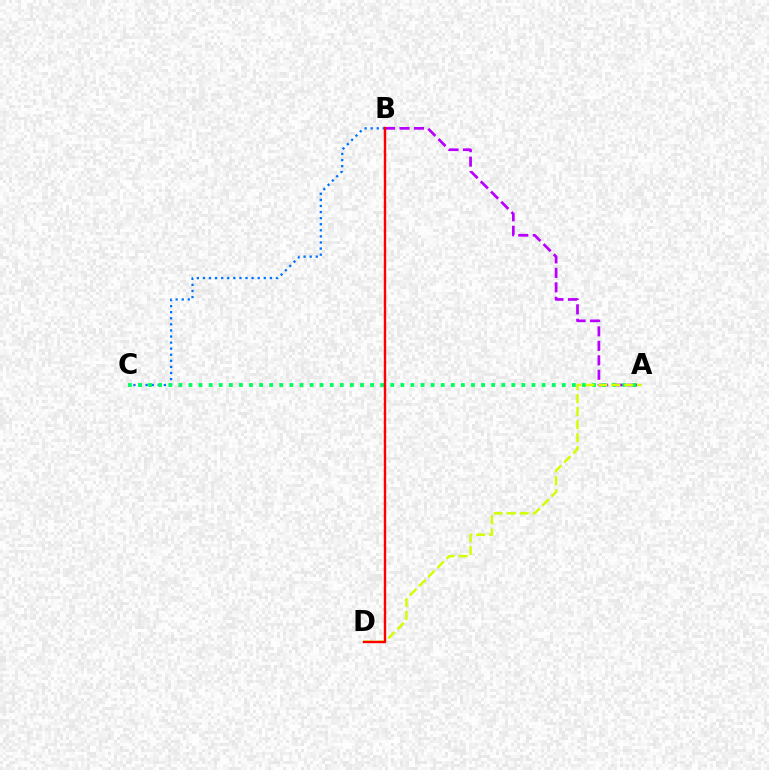{('B', 'C'): [{'color': '#0074ff', 'line_style': 'dotted', 'thickness': 1.65}], ('A', 'B'): [{'color': '#b900ff', 'line_style': 'dashed', 'thickness': 1.97}], ('A', 'C'): [{'color': '#00ff5c', 'line_style': 'dotted', 'thickness': 2.74}], ('A', 'D'): [{'color': '#d1ff00', 'line_style': 'dashed', 'thickness': 1.76}], ('B', 'D'): [{'color': '#ff0000', 'line_style': 'solid', 'thickness': 1.72}]}